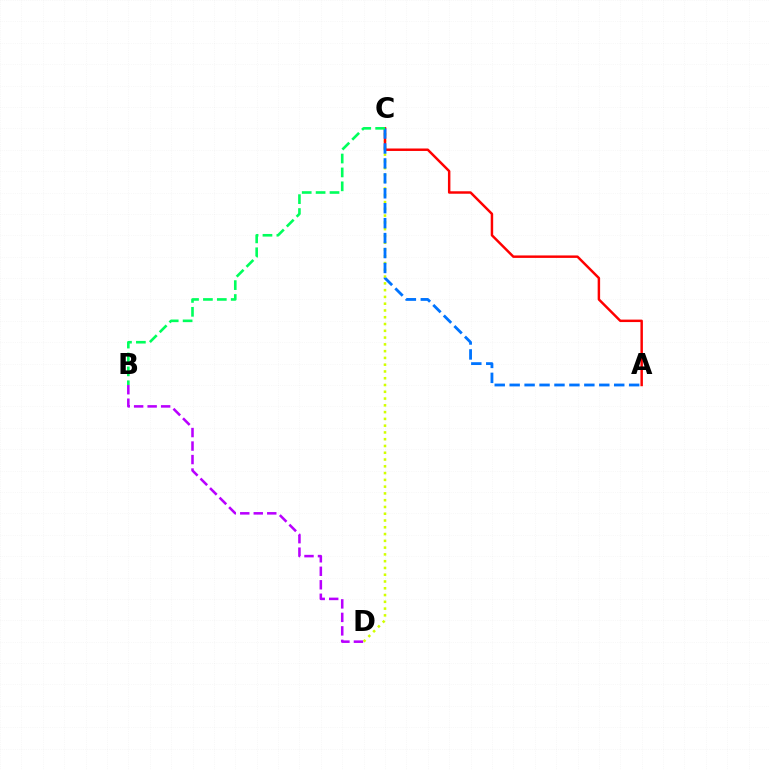{('C', 'D'): [{'color': '#d1ff00', 'line_style': 'dotted', 'thickness': 1.84}], ('A', 'C'): [{'color': '#ff0000', 'line_style': 'solid', 'thickness': 1.77}, {'color': '#0074ff', 'line_style': 'dashed', 'thickness': 2.03}], ('B', 'C'): [{'color': '#00ff5c', 'line_style': 'dashed', 'thickness': 1.89}], ('B', 'D'): [{'color': '#b900ff', 'line_style': 'dashed', 'thickness': 1.83}]}